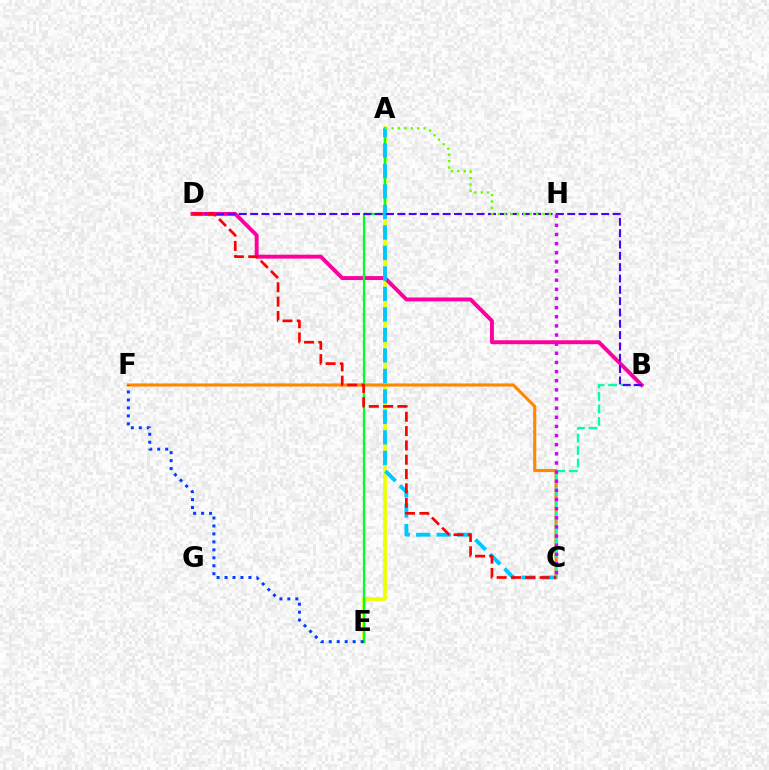{('A', 'E'): [{'color': '#eeff00', 'line_style': 'solid', 'thickness': 2.65}, {'color': '#00ff27', 'line_style': 'solid', 'thickness': 1.62}], ('C', 'F'): [{'color': '#ff8800', 'line_style': 'solid', 'thickness': 2.25}], ('B', 'D'): [{'color': '#ff00a0', 'line_style': 'solid', 'thickness': 2.82}, {'color': '#4f00ff', 'line_style': 'dashed', 'thickness': 1.54}], ('B', 'C'): [{'color': '#00ffaf', 'line_style': 'dashed', 'thickness': 1.7}], ('A', 'C'): [{'color': '#00c7ff', 'line_style': 'dashed', 'thickness': 2.78}], ('E', 'F'): [{'color': '#003fff', 'line_style': 'dotted', 'thickness': 2.16}], ('A', 'H'): [{'color': '#66ff00', 'line_style': 'dotted', 'thickness': 1.74}], ('C', 'H'): [{'color': '#d600ff', 'line_style': 'dotted', 'thickness': 2.48}], ('C', 'D'): [{'color': '#ff0000', 'line_style': 'dashed', 'thickness': 1.95}]}